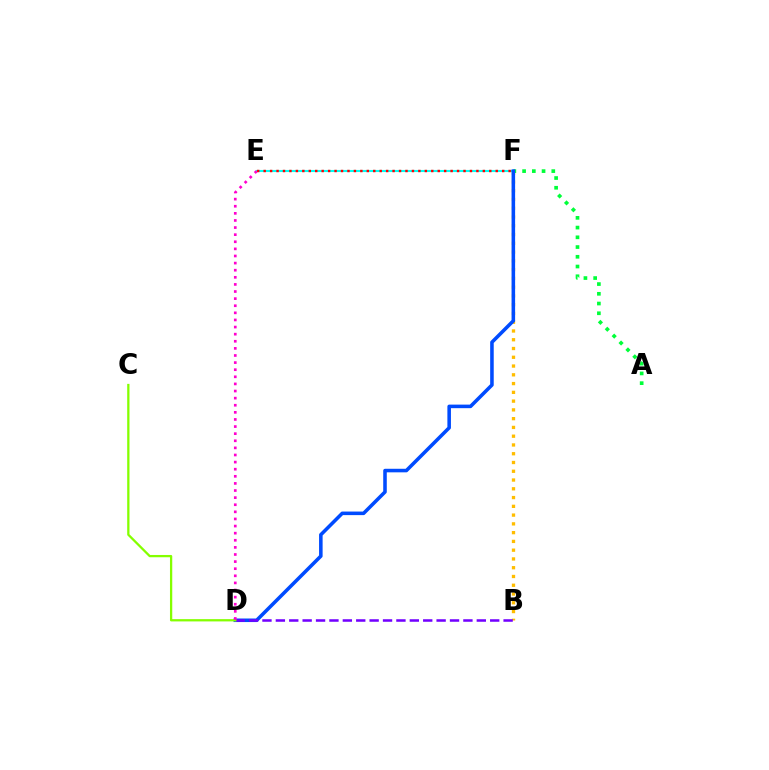{('E', 'F'): [{'color': '#00fff6', 'line_style': 'solid', 'thickness': 1.5}, {'color': '#ff0000', 'line_style': 'dotted', 'thickness': 1.75}], ('B', 'F'): [{'color': '#ffbd00', 'line_style': 'dotted', 'thickness': 2.38}], ('A', 'F'): [{'color': '#00ff39', 'line_style': 'dotted', 'thickness': 2.64}], ('D', 'F'): [{'color': '#004bff', 'line_style': 'solid', 'thickness': 2.56}], ('B', 'D'): [{'color': '#7200ff', 'line_style': 'dashed', 'thickness': 1.82}], ('C', 'D'): [{'color': '#84ff00', 'line_style': 'solid', 'thickness': 1.64}], ('D', 'E'): [{'color': '#ff00cf', 'line_style': 'dotted', 'thickness': 1.93}]}